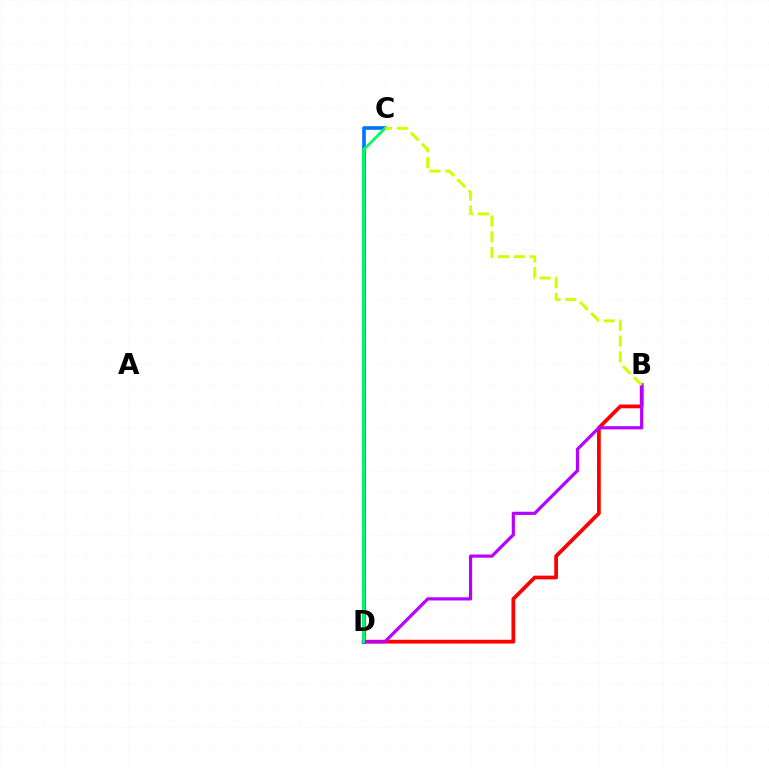{('B', 'D'): [{'color': '#ff0000', 'line_style': 'solid', 'thickness': 2.7}, {'color': '#b900ff', 'line_style': 'solid', 'thickness': 2.3}], ('C', 'D'): [{'color': '#0074ff', 'line_style': 'solid', 'thickness': 2.61}, {'color': '#00ff5c', 'line_style': 'solid', 'thickness': 2.0}], ('B', 'C'): [{'color': '#d1ff00', 'line_style': 'dashed', 'thickness': 2.14}]}